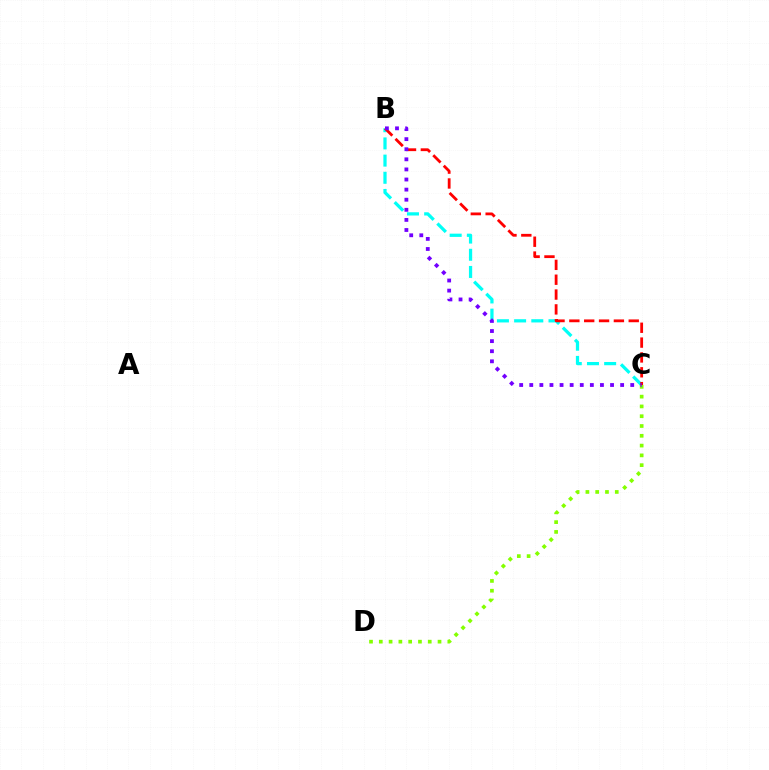{('B', 'C'): [{'color': '#00fff6', 'line_style': 'dashed', 'thickness': 2.33}, {'color': '#ff0000', 'line_style': 'dashed', 'thickness': 2.02}, {'color': '#7200ff', 'line_style': 'dotted', 'thickness': 2.74}], ('C', 'D'): [{'color': '#84ff00', 'line_style': 'dotted', 'thickness': 2.66}]}